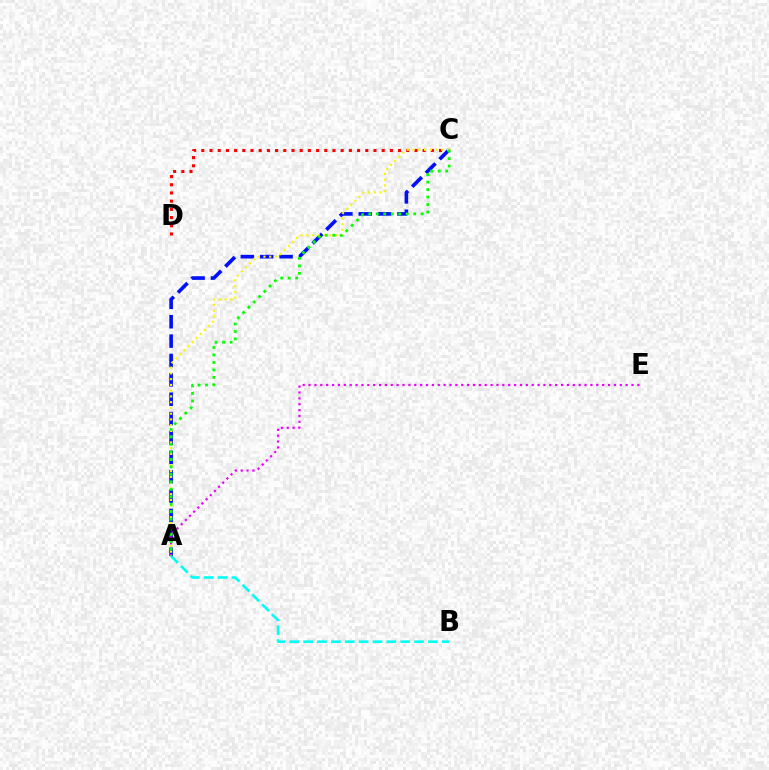{('A', 'B'): [{'color': '#00fff6', 'line_style': 'dashed', 'thickness': 1.88}], ('A', 'C'): [{'color': '#0010ff', 'line_style': 'dashed', 'thickness': 2.63}, {'color': '#fcf500', 'line_style': 'dotted', 'thickness': 1.56}, {'color': '#08ff00', 'line_style': 'dotted', 'thickness': 2.03}], ('C', 'D'): [{'color': '#ff0000', 'line_style': 'dotted', 'thickness': 2.23}], ('A', 'E'): [{'color': '#ee00ff', 'line_style': 'dotted', 'thickness': 1.6}]}